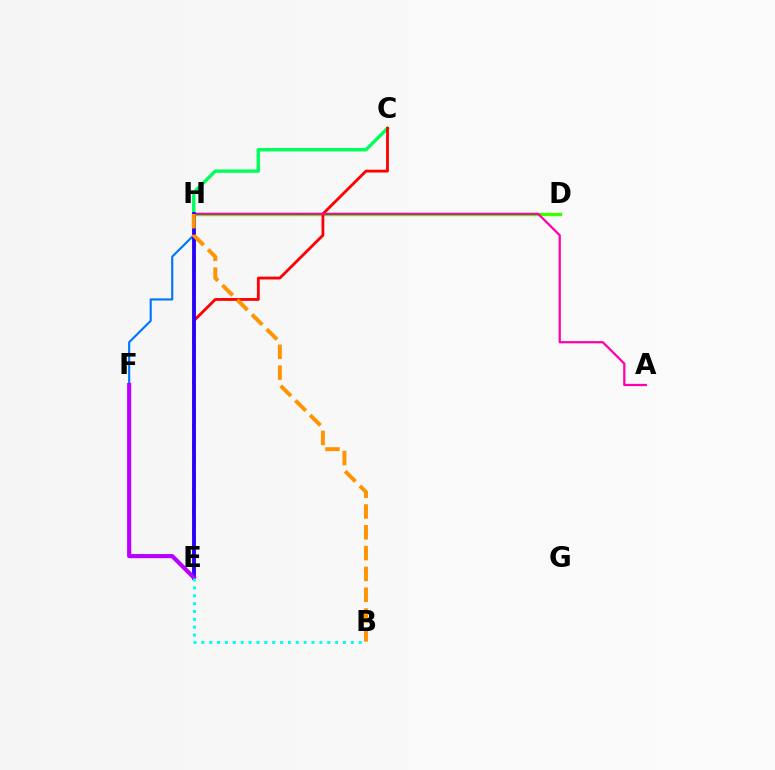{('D', 'H'): [{'color': '#3dff00', 'line_style': 'solid', 'thickness': 2.44}], ('C', 'H'): [{'color': '#00ff5c', 'line_style': 'solid', 'thickness': 2.45}], ('C', 'E'): [{'color': '#ff0000', 'line_style': 'solid', 'thickness': 2.03}], ('A', 'H'): [{'color': '#ff00ac', 'line_style': 'solid', 'thickness': 1.61}], ('E', 'H'): [{'color': '#d1ff00', 'line_style': 'dashed', 'thickness': 2.92}, {'color': '#2500ff', 'line_style': 'solid', 'thickness': 2.75}], ('F', 'H'): [{'color': '#0074ff', 'line_style': 'solid', 'thickness': 1.53}], ('E', 'F'): [{'color': '#b900ff', 'line_style': 'solid', 'thickness': 2.99}], ('B', 'E'): [{'color': '#00fff6', 'line_style': 'dotted', 'thickness': 2.14}], ('B', 'H'): [{'color': '#ff9400', 'line_style': 'dashed', 'thickness': 2.83}]}